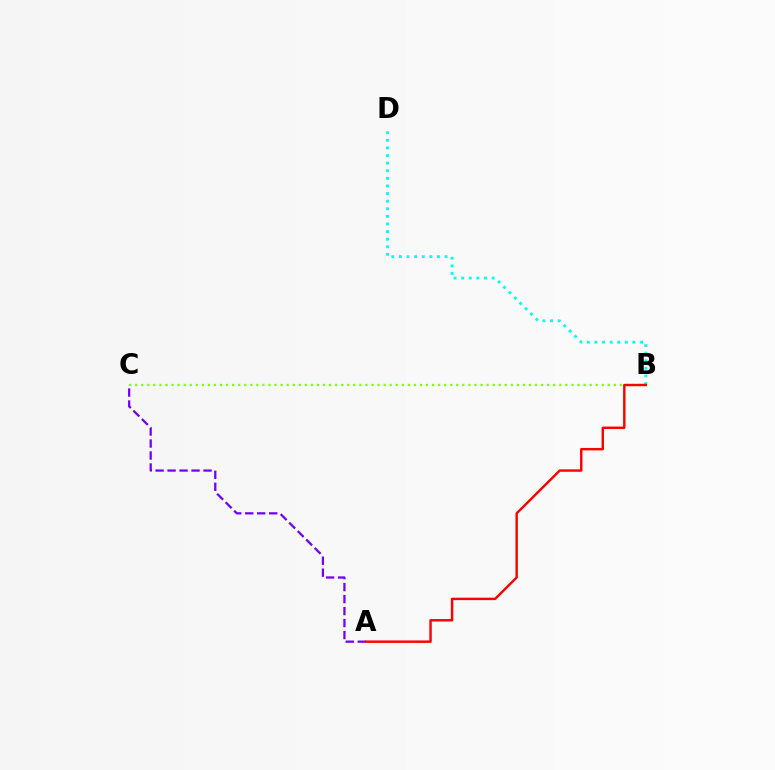{('B', 'C'): [{'color': '#84ff00', 'line_style': 'dotted', 'thickness': 1.65}], ('A', 'C'): [{'color': '#7200ff', 'line_style': 'dashed', 'thickness': 1.63}], ('B', 'D'): [{'color': '#00fff6', 'line_style': 'dotted', 'thickness': 2.07}], ('A', 'B'): [{'color': '#ff0000', 'line_style': 'solid', 'thickness': 1.75}]}